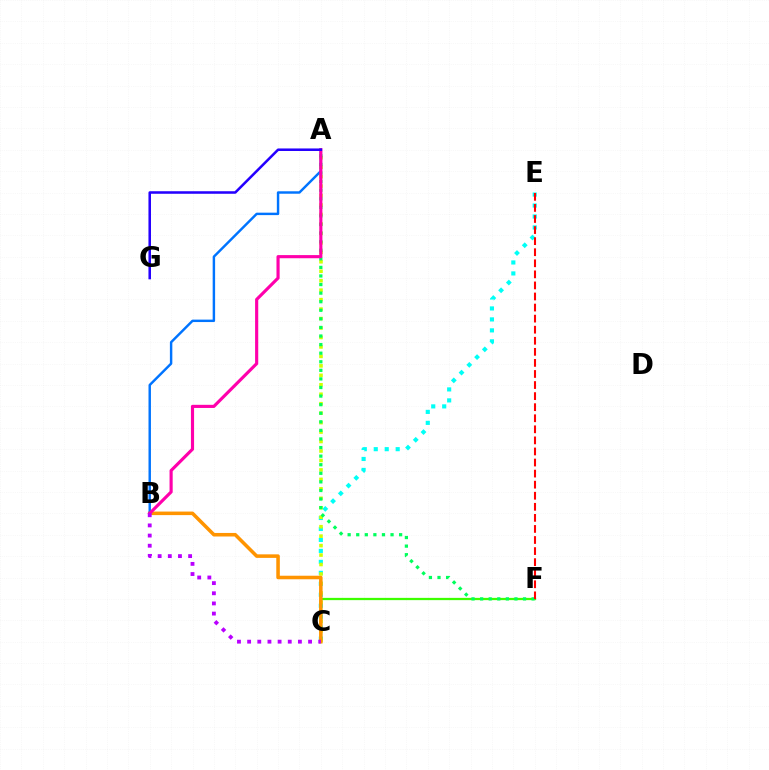{('C', 'E'): [{'color': '#00fff6', 'line_style': 'dotted', 'thickness': 2.98}], ('A', 'C'): [{'color': '#d1ff00', 'line_style': 'dotted', 'thickness': 2.57}], ('C', 'F'): [{'color': '#3dff00', 'line_style': 'solid', 'thickness': 1.63}], ('A', 'F'): [{'color': '#00ff5c', 'line_style': 'dotted', 'thickness': 2.33}], ('B', 'C'): [{'color': '#ff9400', 'line_style': 'solid', 'thickness': 2.55}, {'color': '#b900ff', 'line_style': 'dotted', 'thickness': 2.76}], ('A', 'B'): [{'color': '#0074ff', 'line_style': 'solid', 'thickness': 1.76}, {'color': '#ff00ac', 'line_style': 'solid', 'thickness': 2.27}], ('A', 'G'): [{'color': '#2500ff', 'line_style': 'solid', 'thickness': 1.83}], ('E', 'F'): [{'color': '#ff0000', 'line_style': 'dashed', 'thickness': 1.5}]}